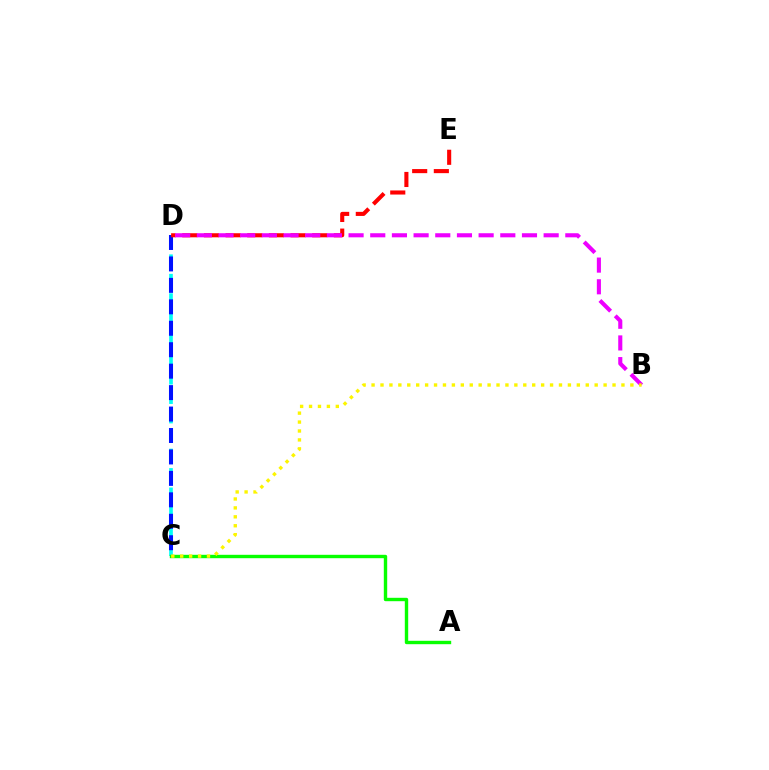{('C', 'D'): [{'color': '#00fff6', 'line_style': 'dashed', 'thickness': 2.64}, {'color': '#0010ff', 'line_style': 'dashed', 'thickness': 2.91}], ('A', 'C'): [{'color': '#08ff00', 'line_style': 'solid', 'thickness': 2.44}], ('D', 'E'): [{'color': '#ff0000', 'line_style': 'dashed', 'thickness': 2.94}], ('B', 'D'): [{'color': '#ee00ff', 'line_style': 'dashed', 'thickness': 2.94}], ('B', 'C'): [{'color': '#fcf500', 'line_style': 'dotted', 'thickness': 2.42}]}